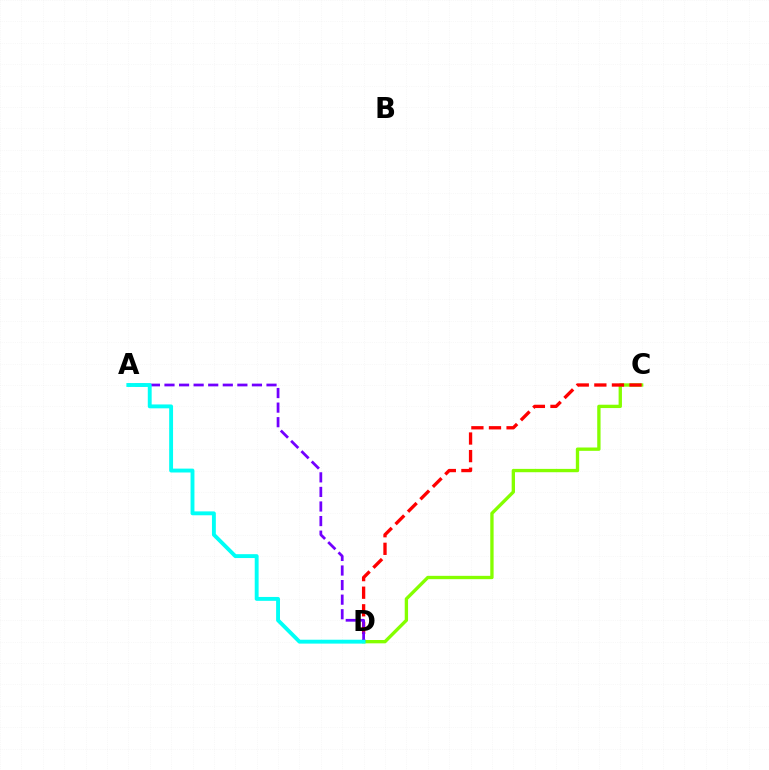{('C', 'D'): [{'color': '#84ff00', 'line_style': 'solid', 'thickness': 2.4}, {'color': '#ff0000', 'line_style': 'dashed', 'thickness': 2.39}], ('A', 'D'): [{'color': '#7200ff', 'line_style': 'dashed', 'thickness': 1.98}, {'color': '#00fff6', 'line_style': 'solid', 'thickness': 2.8}]}